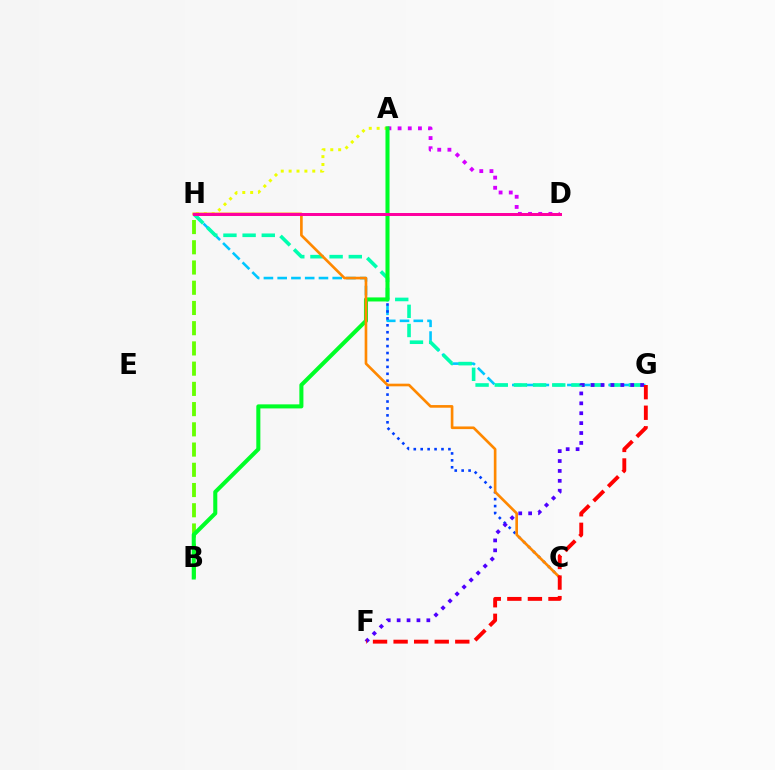{('B', 'H'): [{'color': '#66ff00', 'line_style': 'dashed', 'thickness': 2.75}], ('G', 'H'): [{'color': '#00c7ff', 'line_style': 'dashed', 'thickness': 1.87}, {'color': '#00ffaf', 'line_style': 'dashed', 'thickness': 2.6}], ('A', 'D'): [{'color': '#d600ff', 'line_style': 'dotted', 'thickness': 2.76}], ('A', 'C'): [{'color': '#003fff', 'line_style': 'dotted', 'thickness': 1.88}], ('A', 'H'): [{'color': '#eeff00', 'line_style': 'dotted', 'thickness': 2.14}], ('A', 'B'): [{'color': '#00ff27', 'line_style': 'solid', 'thickness': 2.92}], ('F', 'G'): [{'color': '#4f00ff', 'line_style': 'dotted', 'thickness': 2.69}, {'color': '#ff0000', 'line_style': 'dashed', 'thickness': 2.79}], ('C', 'H'): [{'color': '#ff8800', 'line_style': 'solid', 'thickness': 1.91}], ('D', 'H'): [{'color': '#ff00a0', 'line_style': 'solid', 'thickness': 2.15}]}